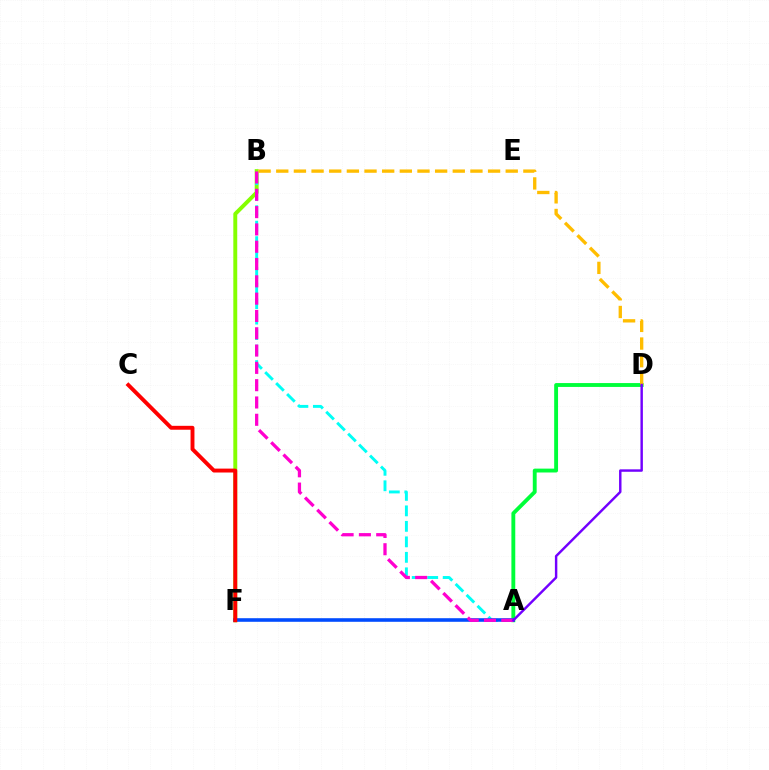{('B', 'F'): [{'color': '#84ff00', 'line_style': 'solid', 'thickness': 2.82}], ('A', 'B'): [{'color': '#00fff6', 'line_style': 'dashed', 'thickness': 2.1}, {'color': '#ff00cf', 'line_style': 'dashed', 'thickness': 2.35}], ('A', 'D'): [{'color': '#00ff39', 'line_style': 'solid', 'thickness': 2.79}, {'color': '#7200ff', 'line_style': 'solid', 'thickness': 1.75}], ('B', 'D'): [{'color': '#ffbd00', 'line_style': 'dashed', 'thickness': 2.4}], ('A', 'F'): [{'color': '#004bff', 'line_style': 'solid', 'thickness': 2.58}], ('C', 'F'): [{'color': '#ff0000', 'line_style': 'solid', 'thickness': 2.81}]}